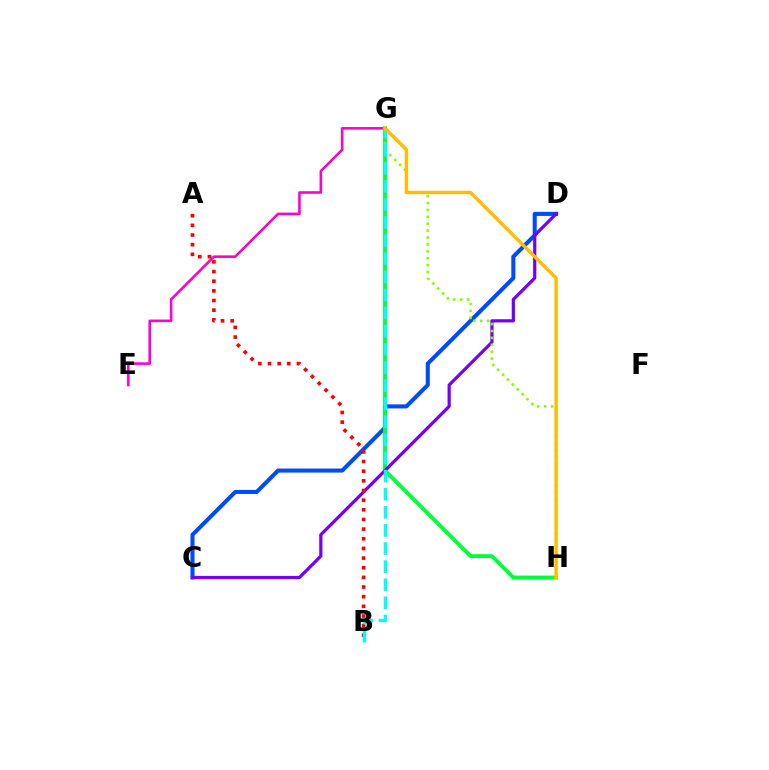{('C', 'D'): [{'color': '#004bff', 'line_style': 'solid', 'thickness': 2.92}, {'color': '#7200ff', 'line_style': 'solid', 'thickness': 2.31}], ('G', 'H'): [{'color': '#00ff39', 'line_style': 'solid', 'thickness': 2.79}, {'color': '#84ff00', 'line_style': 'dotted', 'thickness': 1.88}, {'color': '#ffbd00', 'line_style': 'solid', 'thickness': 2.47}], ('E', 'G'): [{'color': '#ff00cf', 'line_style': 'solid', 'thickness': 1.86}], ('A', 'B'): [{'color': '#ff0000', 'line_style': 'dotted', 'thickness': 2.62}], ('B', 'G'): [{'color': '#00fff6', 'line_style': 'dashed', 'thickness': 2.46}]}